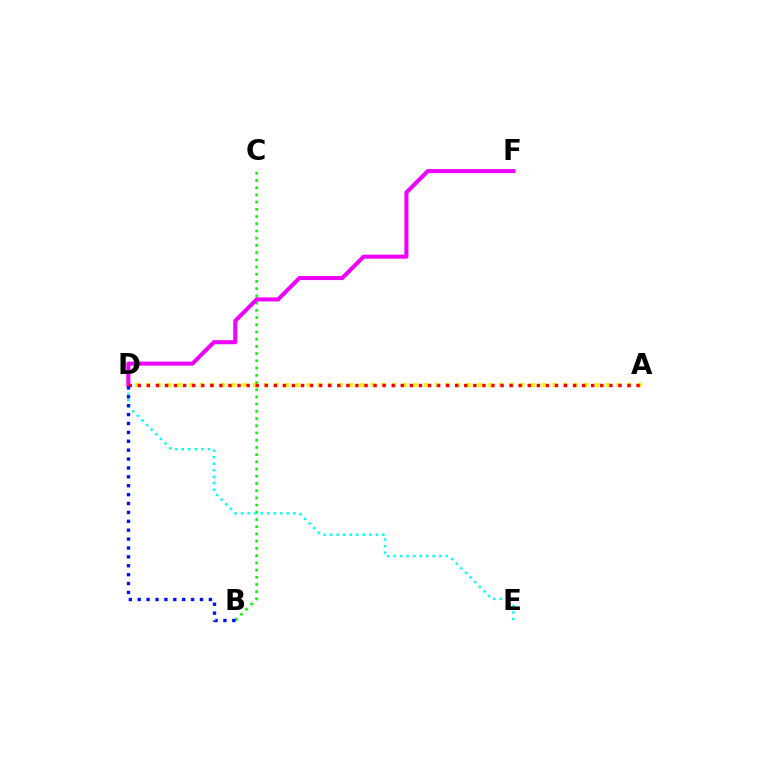{('A', 'D'): [{'color': '#fcf500', 'line_style': 'dotted', 'thickness': 2.91}, {'color': '#ff0000', 'line_style': 'dotted', 'thickness': 2.46}], ('B', 'C'): [{'color': '#08ff00', 'line_style': 'dotted', 'thickness': 1.96}], ('D', 'F'): [{'color': '#ee00ff', 'line_style': 'solid', 'thickness': 2.91}], ('D', 'E'): [{'color': '#00fff6', 'line_style': 'dotted', 'thickness': 1.77}], ('B', 'D'): [{'color': '#0010ff', 'line_style': 'dotted', 'thickness': 2.42}]}